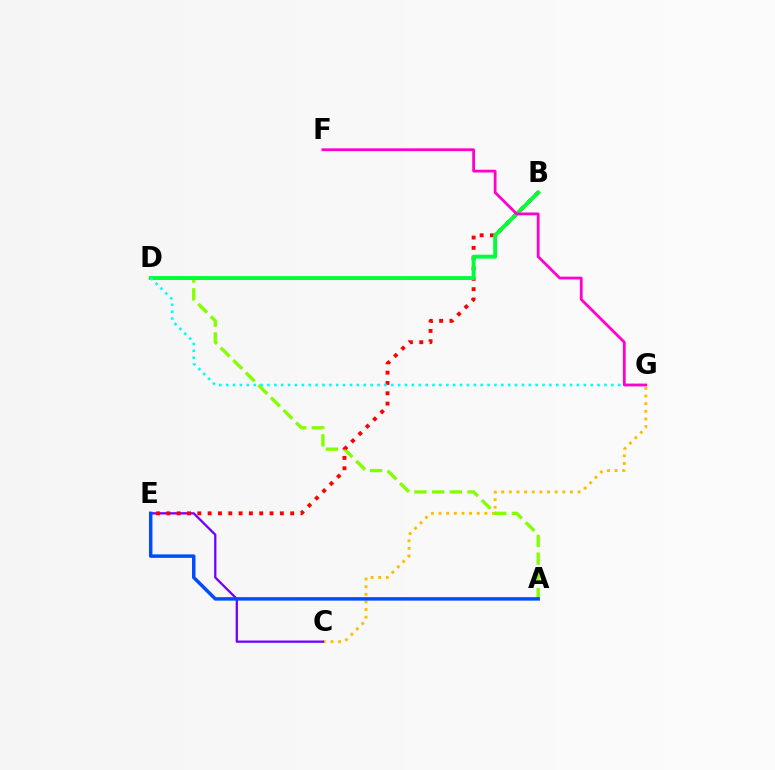{('C', 'G'): [{'color': '#ffbd00', 'line_style': 'dotted', 'thickness': 2.08}], ('C', 'E'): [{'color': '#7200ff', 'line_style': 'solid', 'thickness': 1.64}], ('A', 'D'): [{'color': '#84ff00', 'line_style': 'dashed', 'thickness': 2.4}], ('A', 'E'): [{'color': '#004bff', 'line_style': 'solid', 'thickness': 2.49}], ('B', 'E'): [{'color': '#ff0000', 'line_style': 'dotted', 'thickness': 2.8}], ('B', 'D'): [{'color': '#00ff39', 'line_style': 'solid', 'thickness': 2.81}], ('D', 'G'): [{'color': '#00fff6', 'line_style': 'dotted', 'thickness': 1.87}], ('F', 'G'): [{'color': '#ff00cf', 'line_style': 'solid', 'thickness': 2.01}]}